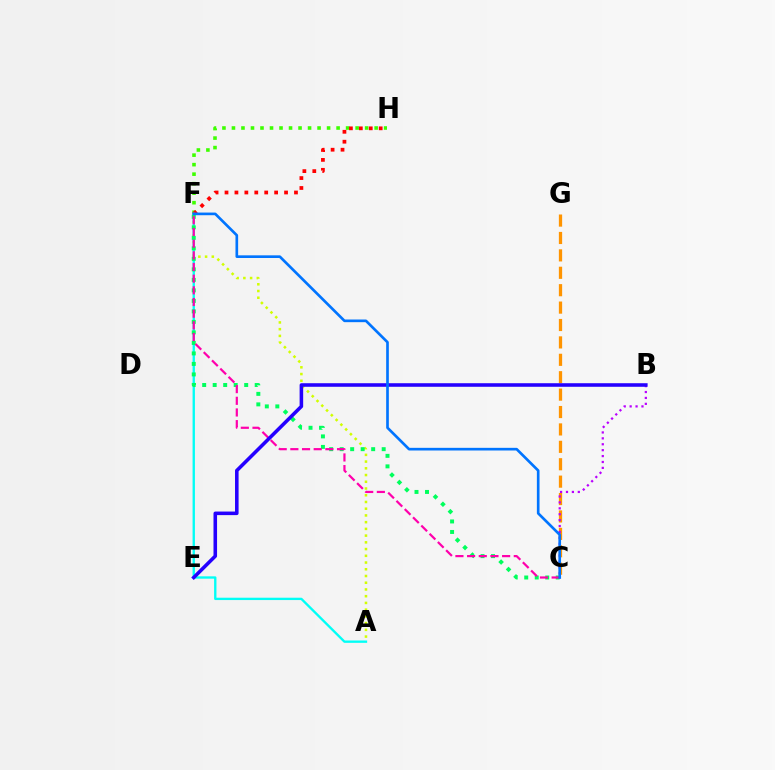{('C', 'G'): [{'color': '#ff9400', 'line_style': 'dashed', 'thickness': 2.36}], ('F', 'H'): [{'color': '#3dff00', 'line_style': 'dotted', 'thickness': 2.58}, {'color': '#ff0000', 'line_style': 'dotted', 'thickness': 2.7}], ('A', 'F'): [{'color': '#d1ff00', 'line_style': 'dotted', 'thickness': 1.83}, {'color': '#00fff6', 'line_style': 'solid', 'thickness': 1.69}], ('C', 'F'): [{'color': '#00ff5c', 'line_style': 'dotted', 'thickness': 2.85}, {'color': '#ff00ac', 'line_style': 'dashed', 'thickness': 1.59}, {'color': '#0074ff', 'line_style': 'solid', 'thickness': 1.92}], ('B', 'C'): [{'color': '#b900ff', 'line_style': 'dotted', 'thickness': 1.61}], ('B', 'E'): [{'color': '#2500ff', 'line_style': 'solid', 'thickness': 2.56}]}